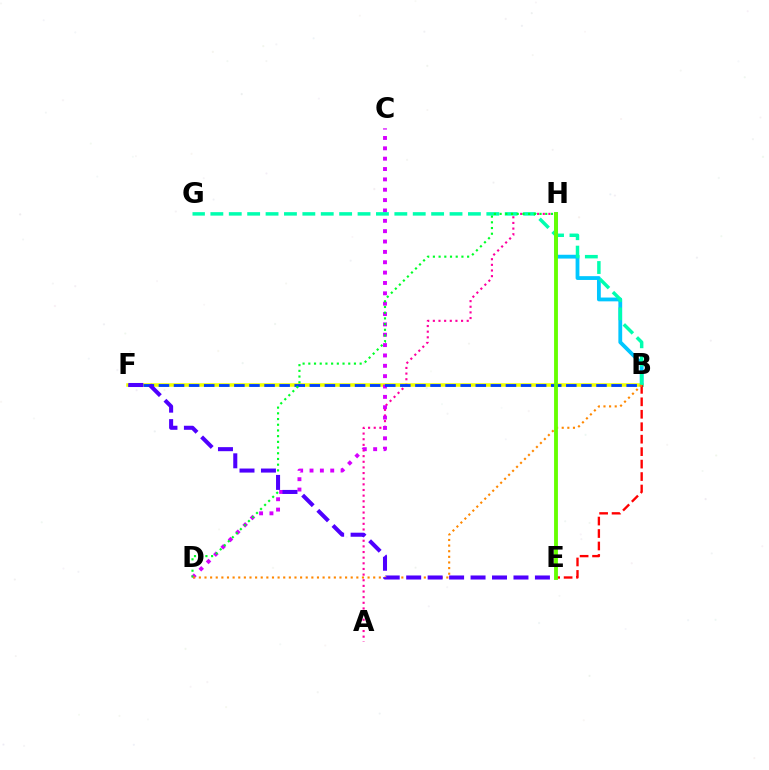{('B', 'F'): [{'color': '#eeff00', 'line_style': 'solid', 'thickness': 2.54}, {'color': '#003fff', 'line_style': 'dashed', 'thickness': 2.05}], ('B', 'H'): [{'color': '#00c7ff', 'line_style': 'solid', 'thickness': 2.74}], ('A', 'H'): [{'color': '#ff00a0', 'line_style': 'dotted', 'thickness': 1.53}], ('C', 'D'): [{'color': '#d600ff', 'line_style': 'dotted', 'thickness': 2.81}], ('B', 'G'): [{'color': '#00ffaf', 'line_style': 'dashed', 'thickness': 2.5}], ('B', 'E'): [{'color': '#ff0000', 'line_style': 'dashed', 'thickness': 1.69}], ('D', 'H'): [{'color': '#00ff27', 'line_style': 'dotted', 'thickness': 1.55}], ('B', 'D'): [{'color': '#ff8800', 'line_style': 'dotted', 'thickness': 1.53}], ('E', 'H'): [{'color': '#66ff00', 'line_style': 'solid', 'thickness': 2.77}], ('E', 'F'): [{'color': '#4f00ff', 'line_style': 'dashed', 'thickness': 2.92}]}